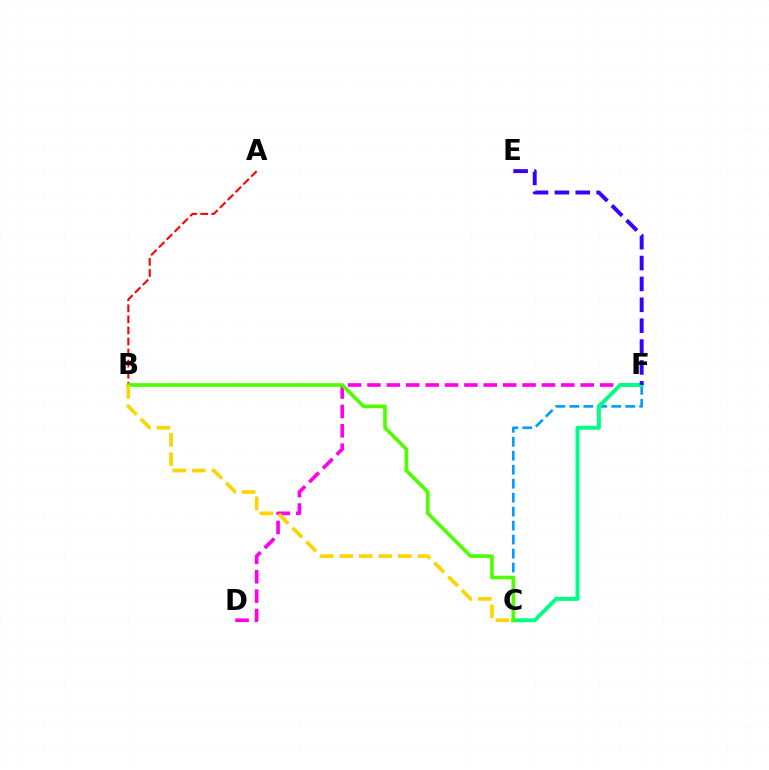{('C', 'F'): [{'color': '#009eff', 'line_style': 'dashed', 'thickness': 1.9}, {'color': '#00ff86', 'line_style': 'solid', 'thickness': 2.85}], ('D', 'F'): [{'color': '#ff00ed', 'line_style': 'dashed', 'thickness': 2.63}], ('A', 'B'): [{'color': '#ff0000', 'line_style': 'dashed', 'thickness': 1.5}], ('E', 'F'): [{'color': '#3700ff', 'line_style': 'dashed', 'thickness': 2.84}], ('B', 'C'): [{'color': '#4fff00', 'line_style': 'solid', 'thickness': 2.64}, {'color': '#ffd500', 'line_style': 'dashed', 'thickness': 2.65}]}